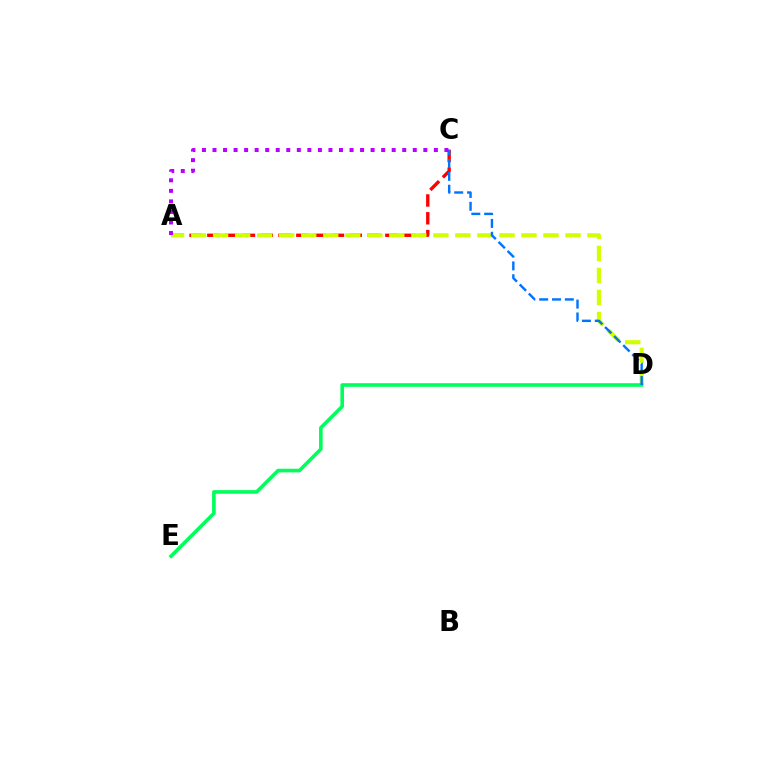{('A', 'C'): [{'color': '#ff0000', 'line_style': 'dashed', 'thickness': 2.42}, {'color': '#b900ff', 'line_style': 'dotted', 'thickness': 2.86}], ('A', 'D'): [{'color': '#d1ff00', 'line_style': 'dashed', 'thickness': 2.99}], ('D', 'E'): [{'color': '#00ff5c', 'line_style': 'solid', 'thickness': 2.61}], ('C', 'D'): [{'color': '#0074ff', 'line_style': 'dashed', 'thickness': 1.74}]}